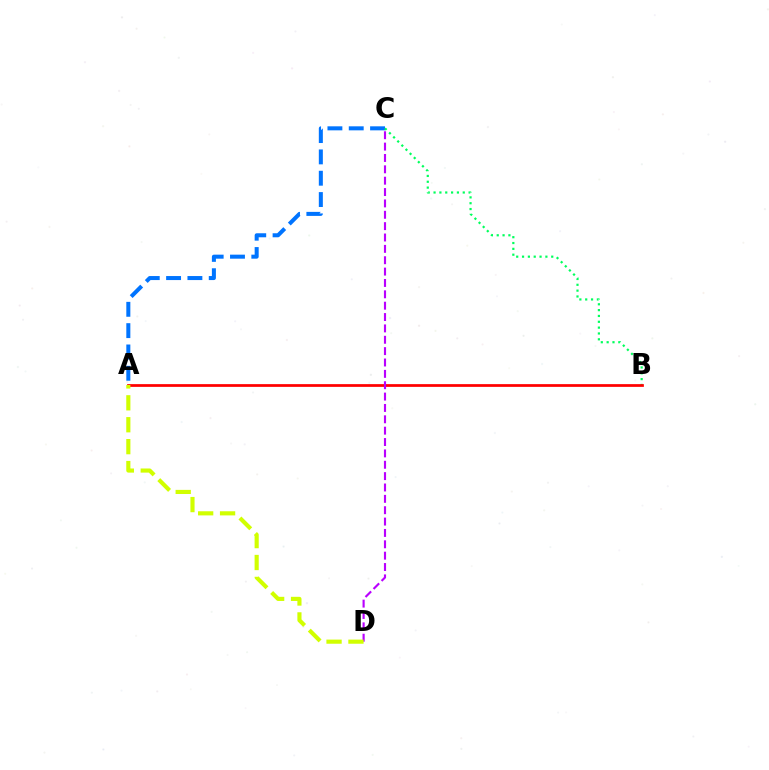{('A', 'C'): [{'color': '#0074ff', 'line_style': 'dashed', 'thickness': 2.9}], ('B', 'C'): [{'color': '#00ff5c', 'line_style': 'dotted', 'thickness': 1.59}], ('A', 'B'): [{'color': '#ff0000', 'line_style': 'solid', 'thickness': 1.97}], ('C', 'D'): [{'color': '#b900ff', 'line_style': 'dashed', 'thickness': 1.54}], ('A', 'D'): [{'color': '#d1ff00', 'line_style': 'dashed', 'thickness': 2.98}]}